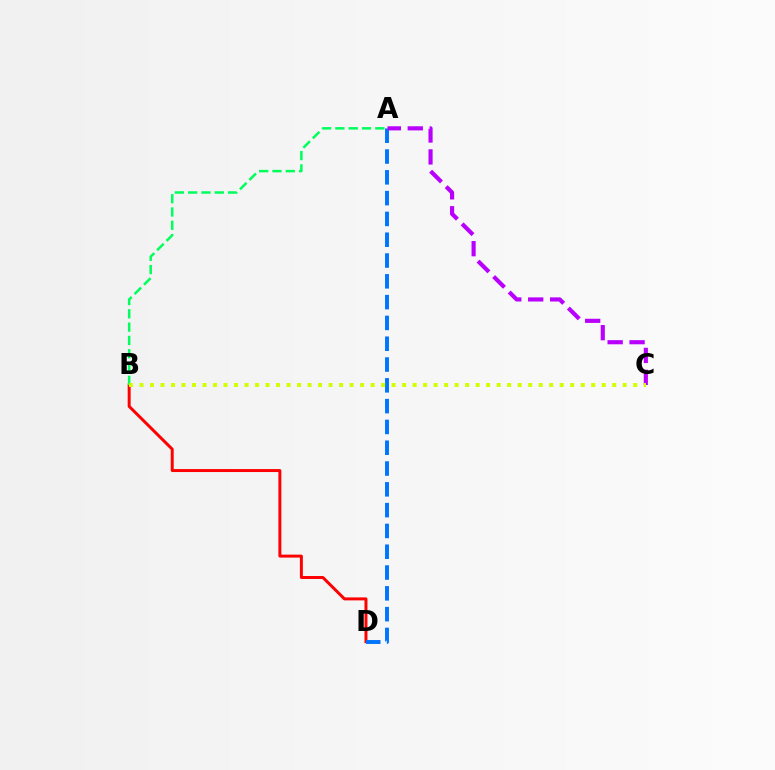{('B', 'D'): [{'color': '#ff0000', 'line_style': 'solid', 'thickness': 2.14}], ('A', 'D'): [{'color': '#0074ff', 'line_style': 'dashed', 'thickness': 2.83}], ('A', 'B'): [{'color': '#00ff5c', 'line_style': 'dashed', 'thickness': 1.81}], ('A', 'C'): [{'color': '#b900ff', 'line_style': 'dashed', 'thickness': 2.98}], ('B', 'C'): [{'color': '#d1ff00', 'line_style': 'dotted', 'thickness': 2.85}]}